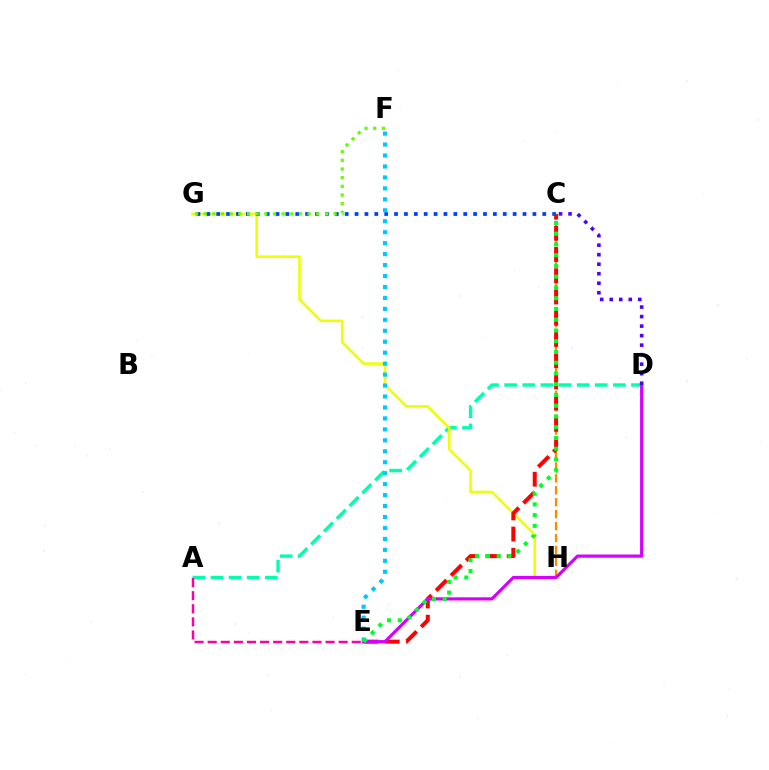{('C', 'H'): [{'color': '#ff8800', 'line_style': 'dashed', 'thickness': 1.62}], ('A', 'D'): [{'color': '#00ffaf', 'line_style': 'dashed', 'thickness': 2.46}], ('A', 'E'): [{'color': '#ff00a0', 'line_style': 'dashed', 'thickness': 1.78}], ('G', 'H'): [{'color': '#eeff00', 'line_style': 'solid', 'thickness': 1.87}], ('C', 'E'): [{'color': '#ff0000', 'line_style': 'dashed', 'thickness': 2.88}, {'color': '#00ff27', 'line_style': 'dotted', 'thickness': 2.92}], ('D', 'E'): [{'color': '#d600ff', 'line_style': 'solid', 'thickness': 2.29}], ('C', 'G'): [{'color': '#003fff', 'line_style': 'dotted', 'thickness': 2.68}], ('E', 'F'): [{'color': '#00c7ff', 'line_style': 'dotted', 'thickness': 2.98}], ('F', 'G'): [{'color': '#66ff00', 'line_style': 'dotted', 'thickness': 2.35}], ('C', 'D'): [{'color': '#4f00ff', 'line_style': 'dotted', 'thickness': 2.59}]}